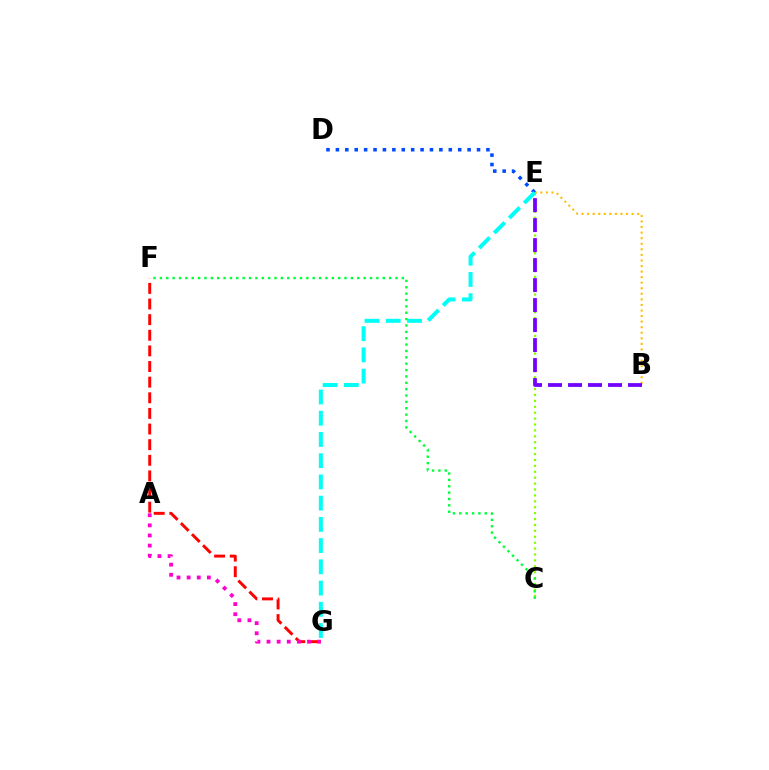{('C', 'E'): [{'color': '#84ff00', 'line_style': 'dotted', 'thickness': 1.61}], ('B', 'E'): [{'color': '#ffbd00', 'line_style': 'dotted', 'thickness': 1.51}, {'color': '#7200ff', 'line_style': 'dashed', 'thickness': 2.72}], ('F', 'G'): [{'color': '#ff0000', 'line_style': 'dashed', 'thickness': 2.12}], ('D', 'E'): [{'color': '#004bff', 'line_style': 'dotted', 'thickness': 2.56}], ('C', 'F'): [{'color': '#00ff39', 'line_style': 'dotted', 'thickness': 1.73}], ('A', 'G'): [{'color': '#ff00cf', 'line_style': 'dotted', 'thickness': 2.75}], ('E', 'G'): [{'color': '#00fff6', 'line_style': 'dashed', 'thickness': 2.88}]}